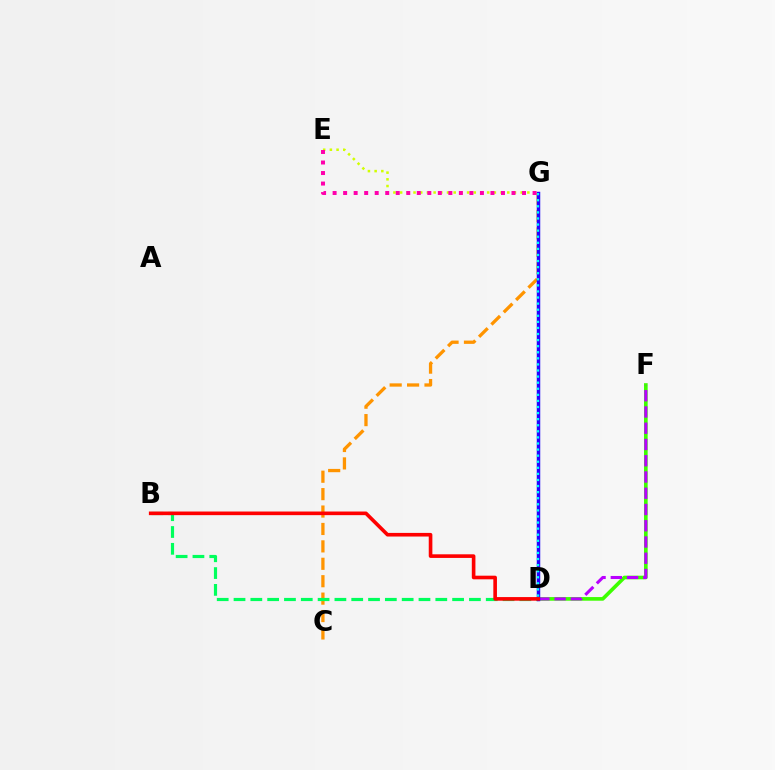{('C', 'G'): [{'color': '#ff9400', 'line_style': 'dashed', 'thickness': 2.37}], ('D', 'F'): [{'color': '#3dff00', 'line_style': 'solid', 'thickness': 2.62}, {'color': '#b900ff', 'line_style': 'dashed', 'thickness': 2.21}], ('D', 'G'): [{'color': '#0074ff', 'line_style': 'solid', 'thickness': 2.2}, {'color': '#2500ff', 'line_style': 'solid', 'thickness': 2.46}, {'color': '#00fff6', 'line_style': 'dotted', 'thickness': 1.65}], ('E', 'G'): [{'color': '#d1ff00', 'line_style': 'dotted', 'thickness': 1.82}, {'color': '#ff00ac', 'line_style': 'dotted', 'thickness': 2.86}], ('B', 'D'): [{'color': '#00ff5c', 'line_style': 'dashed', 'thickness': 2.28}, {'color': '#ff0000', 'line_style': 'solid', 'thickness': 2.61}]}